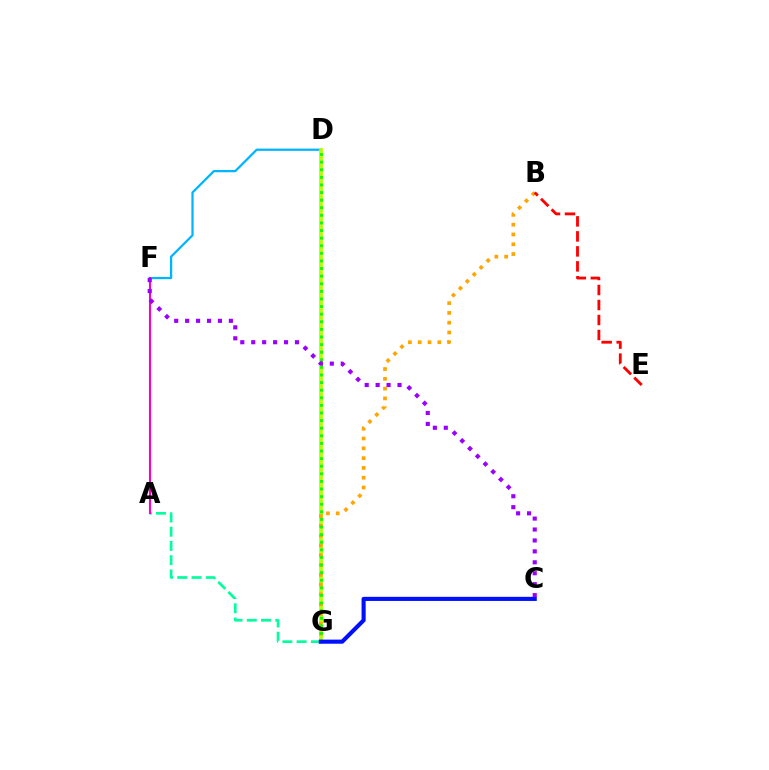{('D', 'F'): [{'color': '#00b5ff', 'line_style': 'solid', 'thickness': 1.62}], ('D', 'G'): [{'color': '#b3ff00', 'line_style': 'solid', 'thickness': 2.67}, {'color': '#08ff00', 'line_style': 'dotted', 'thickness': 2.07}], ('A', 'G'): [{'color': '#00ff9d', 'line_style': 'dashed', 'thickness': 1.94}], ('B', 'G'): [{'color': '#ffa500', 'line_style': 'dotted', 'thickness': 2.66}], ('A', 'F'): [{'color': '#ff00bd', 'line_style': 'solid', 'thickness': 1.5}], ('B', 'E'): [{'color': '#ff0000', 'line_style': 'dashed', 'thickness': 2.04}], ('C', 'G'): [{'color': '#0010ff', 'line_style': 'solid', 'thickness': 2.96}], ('C', 'F'): [{'color': '#9b00ff', 'line_style': 'dotted', 'thickness': 2.97}]}